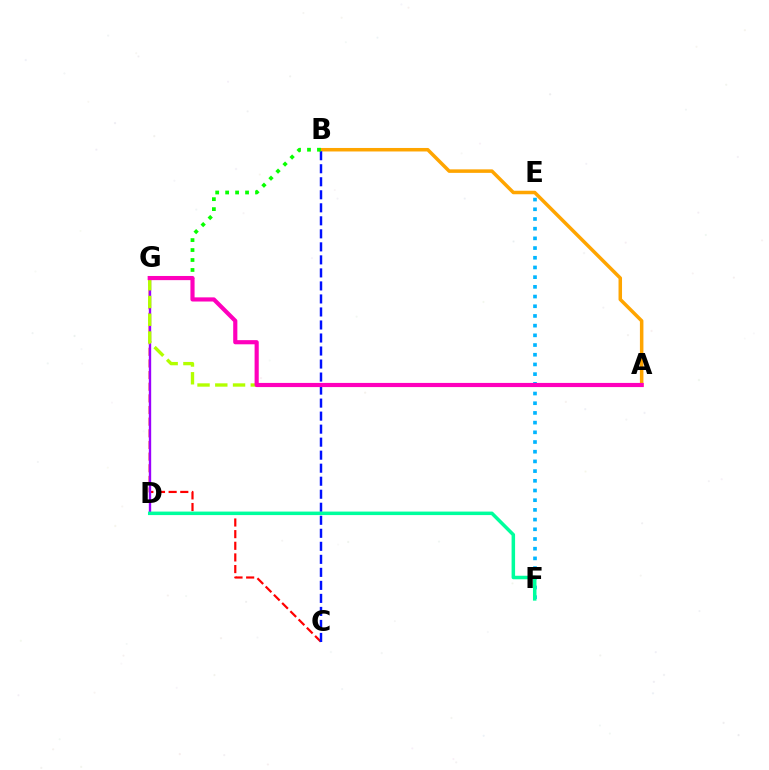{('E', 'F'): [{'color': '#00b5ff', 'line_style': 'dotted', 'thickness': 2.63}], ('C', 'G'): [{'color': '#ff0000', 'line_style': 'dashed', 'thickness': 1.58}], ('A', 'B'): [{'color': '#ffa500', 'line_style': 'solid', 'thickness': 2.53}], ('D', 'G'): [{'color': '#9b00ff', 'line_style': 'solid', 'thickness': 1.7}], ('B', 'C'): [{'color': '#0010ff', 'line_style': 'dashed', 'thickness': 1.77}], ('B', 'G'): [{'color': '#08ff00', 'line_style': 'dotted', 'thickness': 2.71}], ('D', 'F'): [{'color': '#00ff9d', 'line_style': 'solid', 'thickness': 2.52}], ('A', 'G'): [{'color': '#b3ff00', 'line_style': 'dashed', 'thickness': 2.41}, {'color': '#ff00bd', 'line_style': 'solid', 'thickness': 2.99}]}